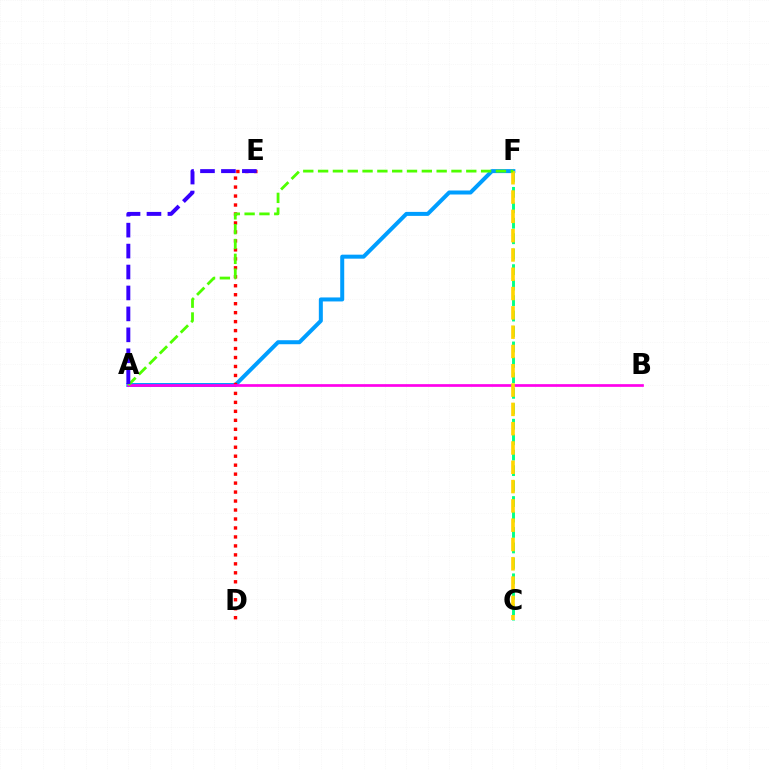{('A', 'F'): [{'color': '#009eff', 'line_style': 'solid', 'thickness': 2.88}, {'color': '#4fff00', 'line_style': 'dashed', 'thickness': 2.01}], ('D', 'E'): [{'color': '#ff0000', 'line_style': 'dotted', 'thickness': 2.44}], ('C', 'F'): [{'color': '#00ff86', 'line_style': 'dashed', 'thickness': 2.1}, {'color': '#ffd500', 'line_style': 'dashed', 'thickness': 2.62}], ('A', 'B'): [{'color': '#ff00ed', 'line_style': 'solid', 'thickness': 1.94}], ('A', 'E'): [{'color': '#3700ff', 'line_style': 'dashed', 'thickness': 2.84}]}